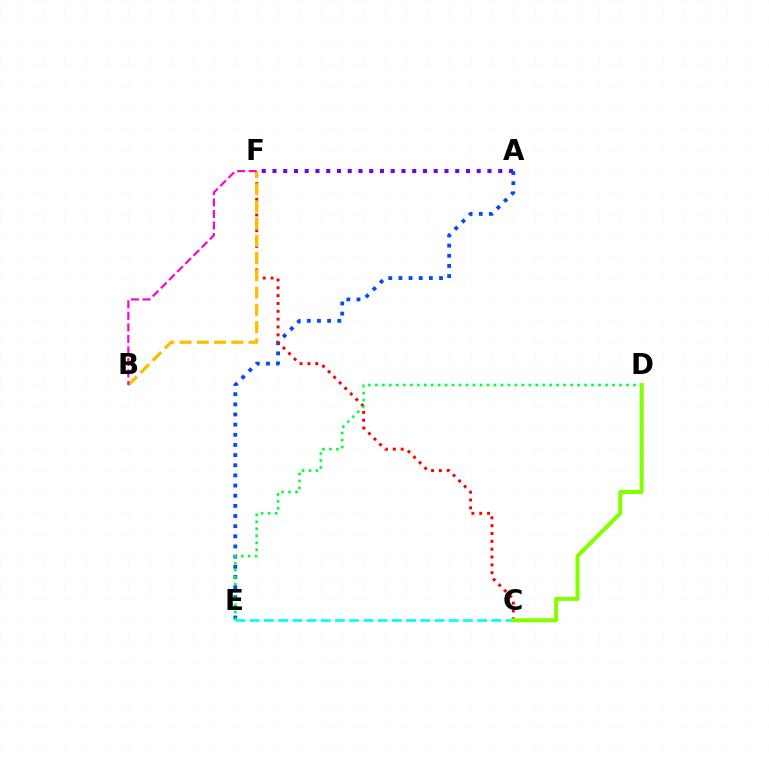{('A', 'E'): [{'color': '#004bff', 'line_style': 'dotted', 'thickness': 2.76}], ('C', 'F'): [{'color': '#ff0000', 'line_style': 'dotted', 'thickness': 2.13}], ('B', 'F'): [{'color': '#ffbd00', 'line_style': 'dashed', 'thickness': 2.34}, {'color': '#ff00cf', 'line_style': 'dashed', 'thickness': 1.57}], ('D', 'E'): [{'color': '#00ff39', 'line_style': 'dotted', 'thickness': 1.89}], ('C', 'E'): [{'color': '#00fff6', 'line_style': 'dashed', 'thickness': 1.93}], ('A', 'F'): [{'color': '#7200ff', 'line_style': 'dotted', 'thickness': 2.92}], ('C', 'D'): [{'color': '#84ff00', 'line_style': 'solid', 'thickness': 2.93}]}